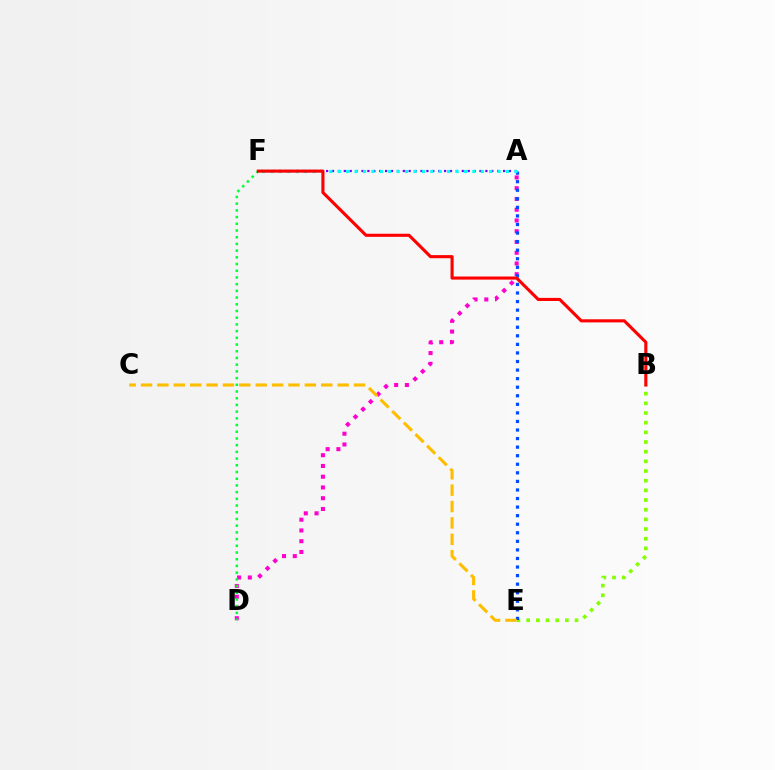{('A', 'F'): [{'color': '#7200ff', 'line_style': 'dotted', 'thickness': 1.6}, {'color': '#00fff6', 'line_style': 'dotted', 'thickness': 2.29}], ('B', 'E'): [{'color': '#84ff00', 'line_style': 'dotted', 'thickness': 2.63}], ('A', 'D'): [{'color': '#ff00cf', 'line_style': 'dotted', 'thickness': 2.92}], ('A', 'E'): [{'color': '#004bff', 'line_style': 'dotted', 'thickness': 2.33}], ('C', 'E'): [{'color': '#ffbd00', 'line_style': 'dashed', 'thickness': 2.23}], ('D', 'F'): [{'color': '#00ff39', 'line_style': 'dotted', 'thickness': 1.82}], ('B', 'F'): [{'color': '#ff0000', 'line_style': 'solid', 'thickness': 2.24}]}